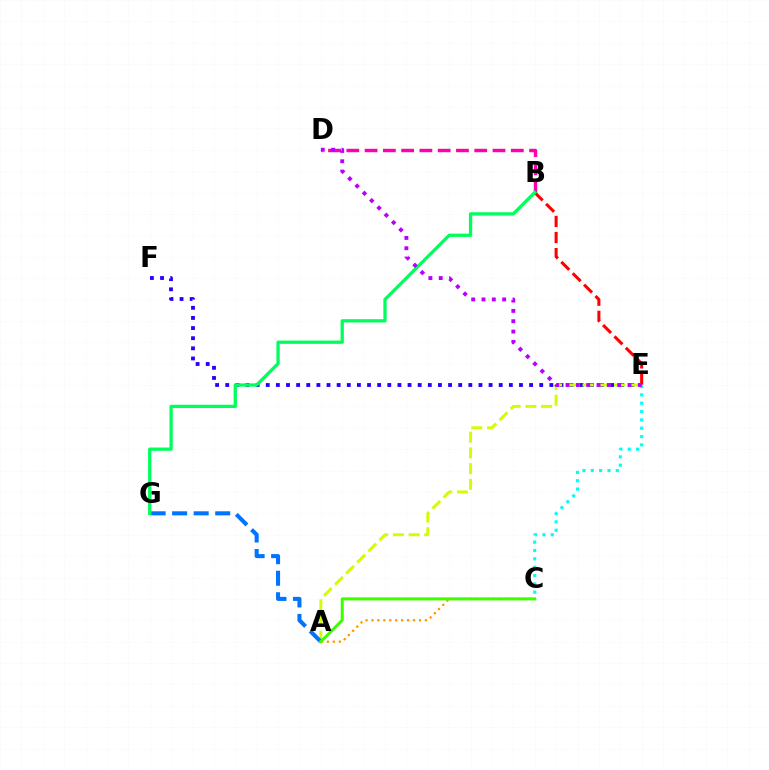{('A', 'C'): [{'color': '#ff9400', 'line_style': 'dotted', 'thickness': 1.61}, {'color': '#3dff00', 'line_style': 'solid', 'thickness': 2.18}], ('B', 'D'): [{'color': '#ff00ac', 'line_style': 'dashed', 'thickness': 2.48}], ('E', 'F'): [{'color': '#2500ff', 'line_style': 'dotted', 'thickness': 2.75}], ('C', 'E'): [{'color': '#00fff6', 'line_style': 'dotted', 'thickness': 2.26}], ('A', 'E'): [{'color': '#d1ff00', 'line_style': 'dashed', 'thickness': 2.13}], ('A', 'G'): [{'color': '#0074ff', 'line_style': 'dashed', 'thickness': 2.93}], ('B', 'E'): [{'color': '#ff0000', 'line_style': 'dashed', 'thickness': 2.19}], ('B', 'G'): [{'color': '#00ff5c', 'line_style': 'solid', 'thickness': 2.37}], ('D', 'E'): [{'color': '#b900ff', 'line_style': 'dotted', 'thickness': 2.81}]}